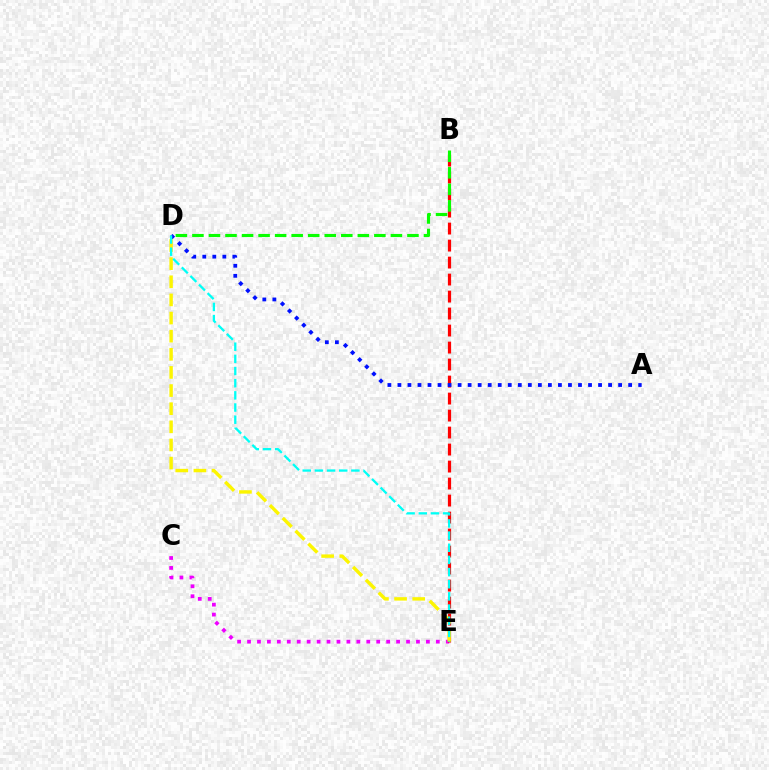{('C', 'E'): [{'color': '#ee00ff', 'line_style': 'dotted', 'thickness': 2.7}], ('B', 'E'): [{'color': '#ff0000', 'line_style': 'dashed', 'thickness': 2.31}], ('A', 'D'): [{'color': '#0010ff', 'line_style': 'dotted', 'thickness': 2.73}], ('D', 'E'): [{'color': '#fcf500', 'line_style': 'dashed', 'thickness': 2.46}, {'color': '#00fff6', 'line_style': 'dashed', 'thickness': 1.65}], ('B', 'D'): [{'color': '#08ff00', 'line_style': 'dashed', 'thickness': 2.25}]}